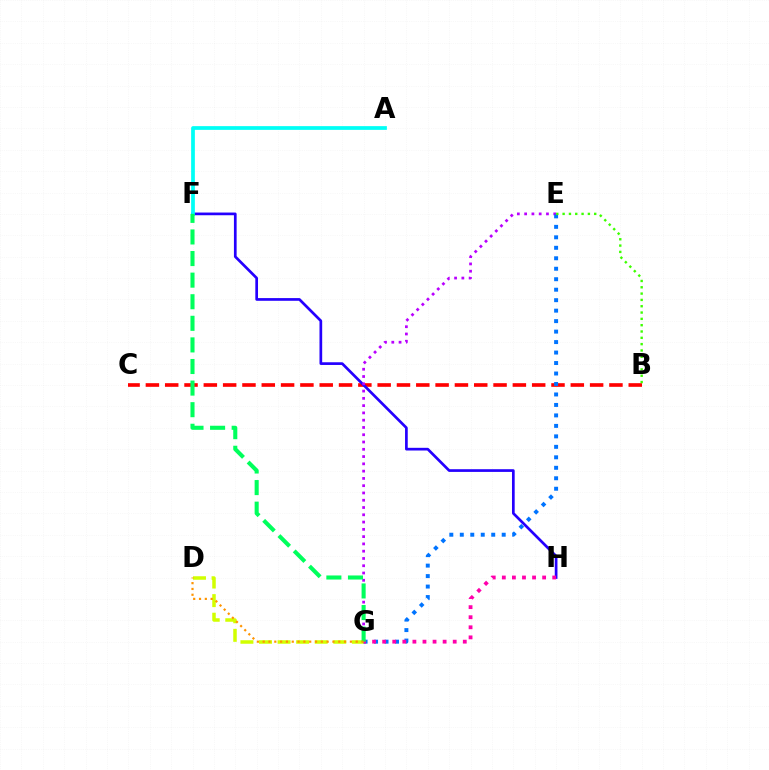{('B', 'C'): [{'color': '#ff0000', 'line_style': 'dashed', 'thickness': 2.62}], ('F', 'H'): [{'color': '#2500ff', 'line_style': 'solid', 'thickness': 1.94}], ('E', 'G'): [{'color': '#b900ff', 'line_style': 'dotted', 'thickness': 1.98}, {'color': '#0074ff', 'line_style': 'dotted', 'thickness': 2.85}], ('D', 'G'): [{'color': '#d1ff00', 'line_style': 'dashed', 'thickness': 2.52}, {'color': '#ff9400', 'line_style': 'dotted', 'thickness': 1.58}], ('B', 'E'): [{'color': '#3dff00', 'line_style': 'dotted', 'thickness': 1.72}], ('G', 'H'): [{'color': '#ff00ac', 'line_style': 'dotted', 'thickness': 2.74}], ('A', 'F'): [{'color': '#00fff6', 'line_style': 'solid', 'thickness': 2.69}], ('F', 'G'): [{'color': '#00ff5c', 'line_style': 'dashed', 'thickness': 2.93}]}